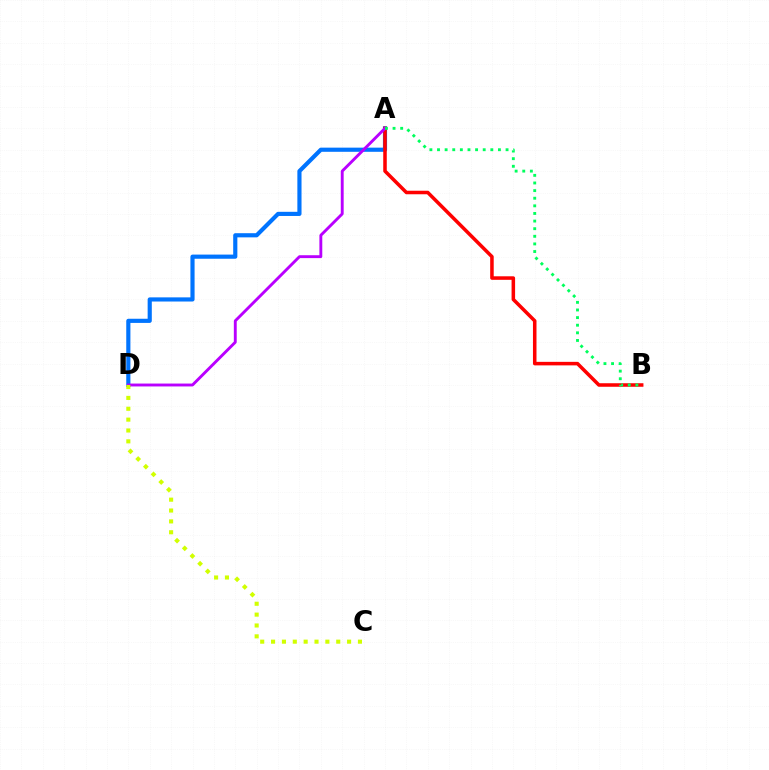{('A', 'D'): [{'color': '#0074ff', 'line_style': 'solid', 'thickness': 2.99}, {'color': '#b900ff', 'line_style': 'solid', 'thickness': 2.08}], ('A', 'B'): [{'color': '#ff0000', 'line_style': 'solid', 'thickness': 2.54}, {'color': '#00ff5c', 'line_style': 'dotted', 'thickness': 2.07}], ('C', 'D'): [{'color': '#d1ff00', 'line_style': 'dotted', 'thickness': 2.95}]}